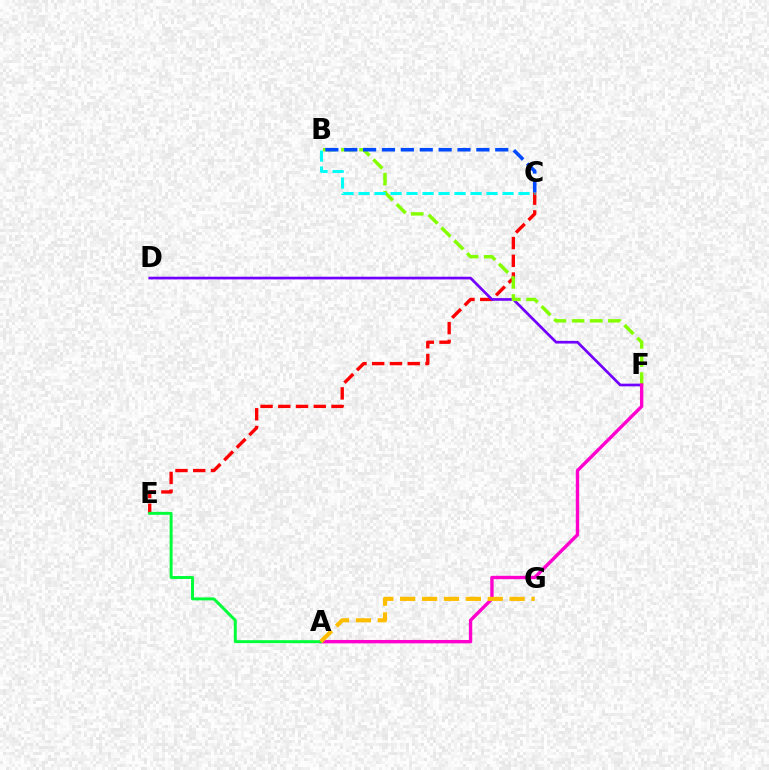{('C', 'E'): [{'color': '#ff0000', 'line_style': 'dashed', 'thickness': 2.41}], ('D', 'F'): [{'color': '#7200ff', 'line_style': 'solid', 'thickness': 1.93}], ('B', 'F'): [{'color': '#84ff00', 'line_style': 'dashed', 'thickness': 2.46}], ('B', 'C'): [{'color': '#00fff6', 'line_style': 'dashed', 'thickness': 2.17}, {'color': '#004bff', 'line_style': 'dashed', 'thickness': 2.56}], ('A', 'F'): [{'color': '#ff00cf', 'line_style': 'solid', 'thickness': 2.43}], ('A', 'E'): [{'color': '#00ff39', 'line_style': 'solid', 'thickness': 2.13}], ('A', 'G'): [{'color': '#ffbd00', 'line_style': 'dashed', 'thickness': 2.97}]}